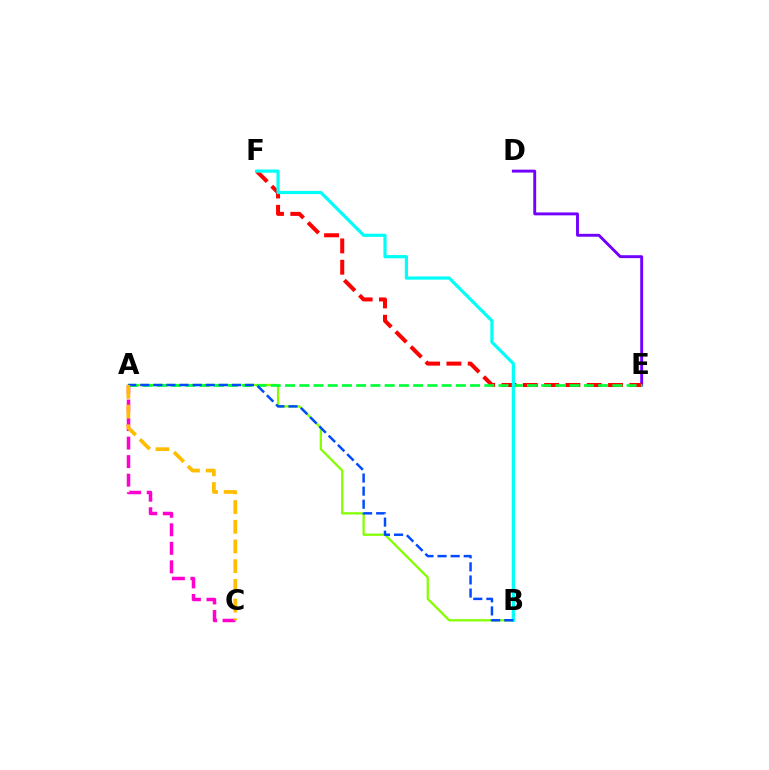{('A', 'C'): [{'color': '#ff00cf', 'line_style': 'dashed', 'thickness': 2.52}, {'color': '#ffbd00', 'line_style': 'dashed', 'thickness': 2.68}], ('A', 'B'): [{'color': '#84ff00', 'line_style': 'solid', 'thickness': 1.64}, {'color': '#004bff', 'line_style': 'dashed', 'thickness': 1.78}], ('D', 'E'): [{'color': '#7200ff', 'line_style': 'solid', 'thickness': 2.09}], ('E', 'F'): [{'color': '#ff0000', 'line_style': 'dashed', 'thickness': 2.89}], ('A', 'E'): [{'color': '#00ff39', 'line_style': 'dashed', 'thickness': 1.93}], ('B', 'F'): [{'color': '#00fff6', 'line_style': 'solid', 'thickness': 2.3}]}